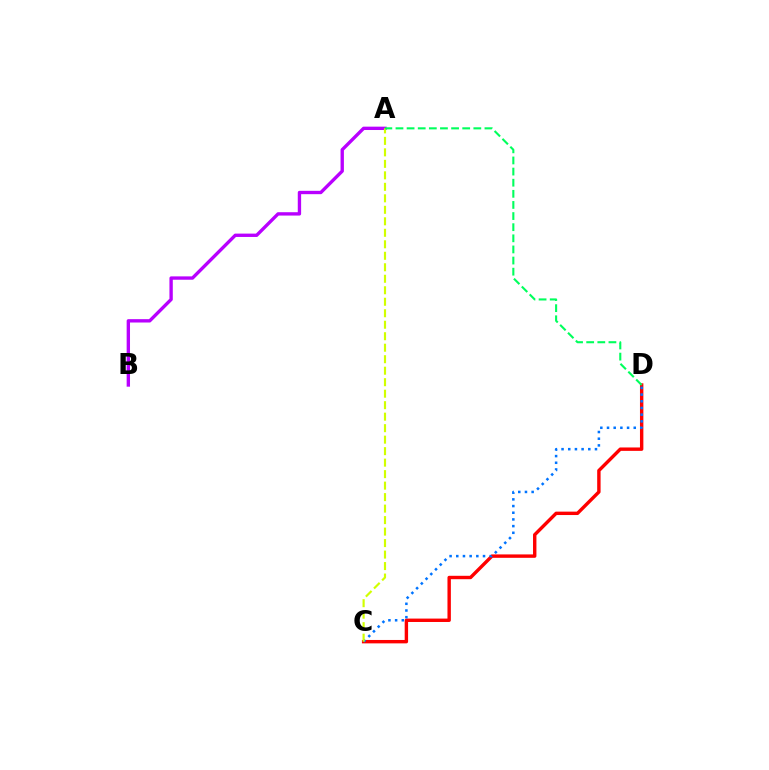{('A', 'B'): [{'color': '#b900ff', 'line_style': 'solid', 'thickness': 2.41}], ('C', 'D'): [{'color': '#ff0000', 'line_style': 'solid', 'thickness': 2.45}, {'color': '#0074ff', 'line_style': 'dotted', 'thickness': 1.82}], ('A', 'C'): [{'color': '#d1ff00', 'line_style': 'dashed', 'thickness': 1.56}], ('A', 'D'): [{'color': '#00ff5c', 'line_style': 'dashed', 'thickness': 1.51}]}